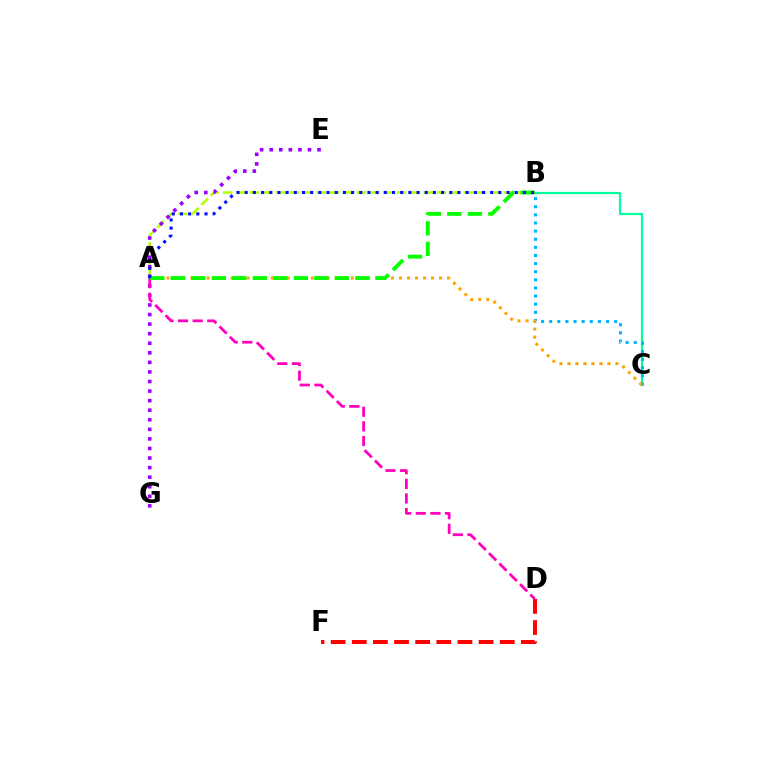{('B', 'C'): [{'color': '#00ff9d', 'line_style': 'solid', 'thickness': 1.56}, {'color': '#00b5ff', 'line_style': 'dotted', 'thickness': 2.21}], ('A', 'B'): [{'color': '#b3ff00', 'line_style': 'dashed', 'thickness': 1.82}, {'color': '#08ff00', 'line_style': 'dashed', 'thickness': 2.79}, {'color': '#0010ff', 'line_style': 'dotted', 'thickness': 2.22}], ('D', 'F'): [{'color': '#ff0000', 'line_style': 'dashed', 'thickness': 2.87}], ('E', 'G'): [{'color': '#9b00ff', 'line_style': 'dotted', 'thickness': 2.6}], ('A', 'D'): [{'color': '#ff00bd', 'line_style': 'dashed', 'thickness': 1.99}], ('A', 'C'): [{'color': '#ffa500', 'line_style': 'dotted', 'thickness': 2.18}]}